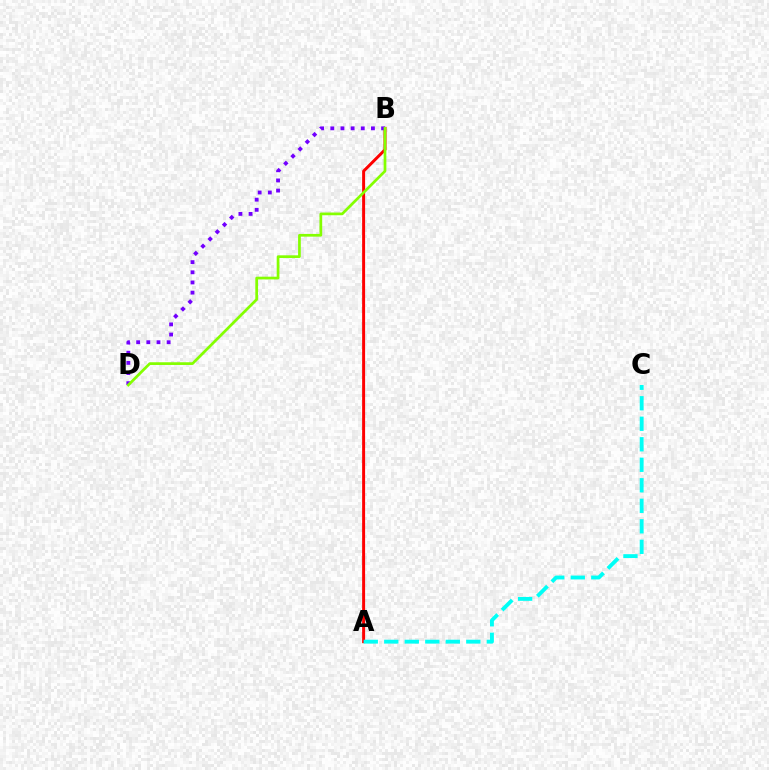{('A', 'B'): [{'color': '#ff0000', 'line_style': 'solid', 'thickness': 2.13}], ('A', 'C'): [{'color': '#00fff6', 'line_style': 'dashed', 'thickness': 2.79}], ('B', 'D'): [{'color': '#7200ff', 'line_style': 'dotted', 'thickness': 2.76}, {'color': '#84ff00', 'line_style': 'solid', 'thickness': 1.96}]}